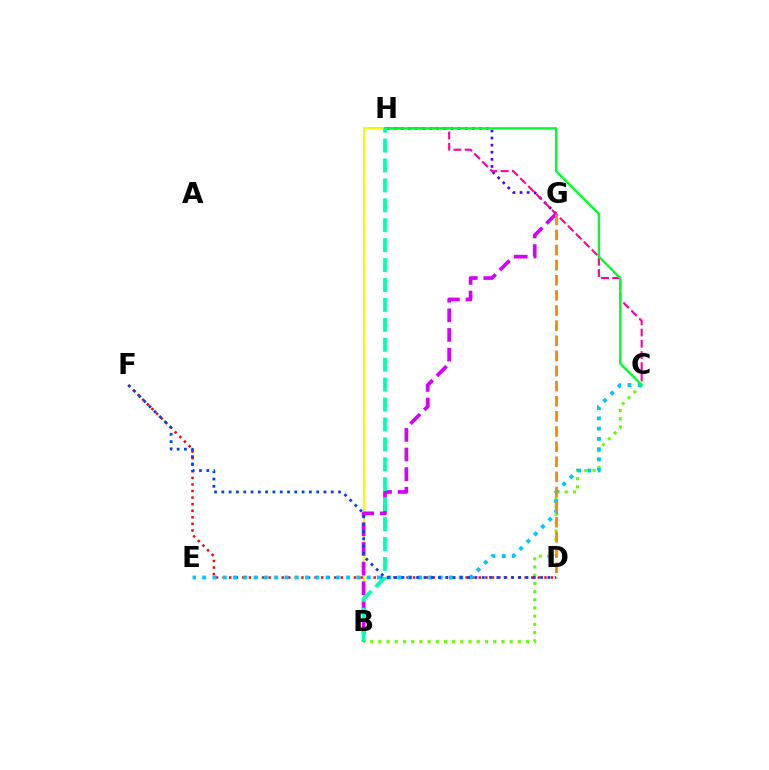{('B', 'H'): [{'color': '#eeff00', 'line_style': 'solid', 'thickness': 1.52}, {'color': '#00ffaf', 'line_style': 'dashed', 'thickness': 2.71}], ('G', 'H'): [{'color': '#4f00ff', 'line_style': 'dotted', 'thickness': 1.93}], ('B', 'C'): [{'color': '#66ff00', 'line_style': 'dotted', 'thickness': 2.23}], ('C', 'H'): [{'color': '#ff00a0', 'line_style': 'dashed', 'thickness': 1.53}, {'color': '#00ff27', 'line_style': 'solid', 'thickness': 1.69}], ('D', 'F'): [{'color': '#ff0000', 'line_style': 'dotted', 'thickness': 1.78}, {'color': '#003fff', 'line_style': 'dotted', 'thickness': 1.98}], ('C', 'E'): [{'color': '#00c7ff', 'line_style': 'dotted', 'thickness': 2.79}], ('B', 'G'): [{'color': '#d600ff', 'line_style': 'dashed', 'thickness': 2.66}], ('D', 'G'): [{'color': '#ff8800', 'line_style': 'dashed', 'thickness': 2.05}]}